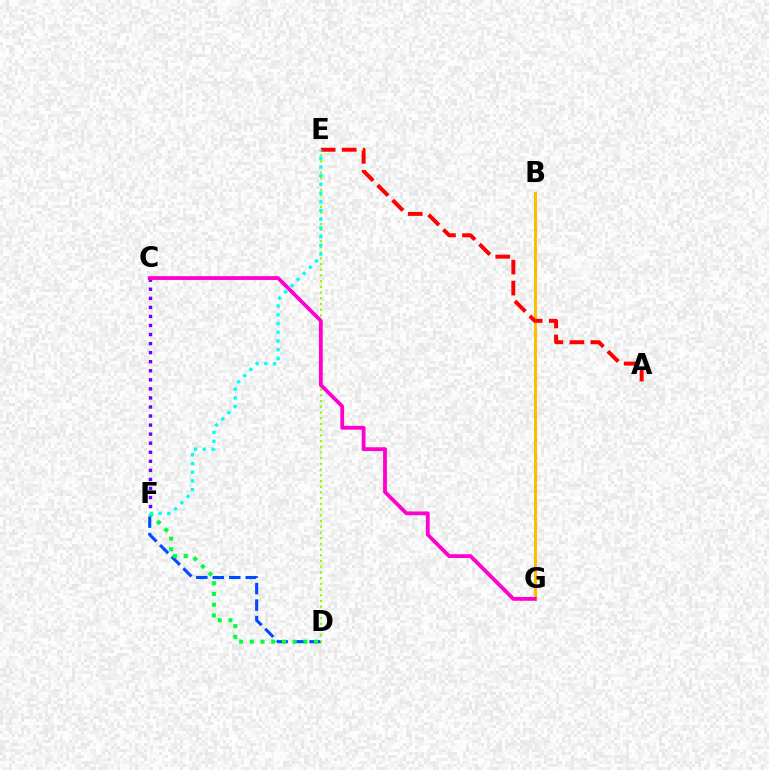{('D', 'F'): [{'color': '#004bff', 'line_style': 'dashed', 'thickness': 2.24}, {'color': '#00ff39', 'line_style': 'dotted', 'thickness': 2.91}], ('B', 'G'): [{'color': '#ffbd00', 'line_style': 'solid', 'thickness': 2.16}], ('C', 'F'): [{'color': '#7200ff', 'line_style': 'dotted', 'thickness': 2.46}], ('A', 'E'): [{'color': '#ff0000', 'line_style': 'dashed', 'thickness': 2.86}], ('D', 'E'): [{'color': '#84ff00', 'line_style': 'dotted', 'thickness': 1.55}], ('E', 'F'): [{'color': '#00fff6', 'line_style': 'dotted', 'thickness': 2.37}], ('C', 'G'): [{'color': '#ff00cf', 'line_style': 'solid', 'thickness': 2.73}]}